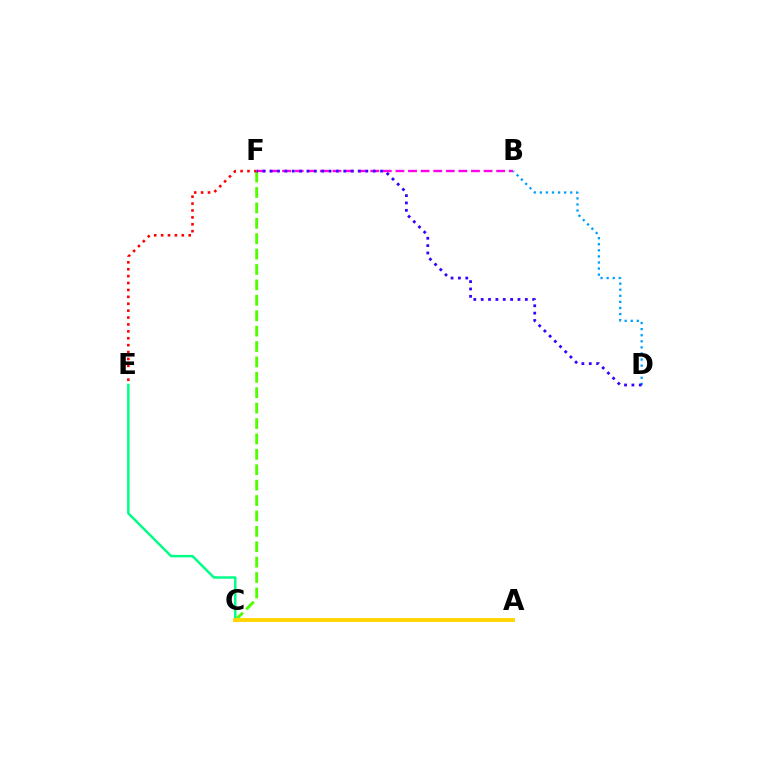{('C', 'F'): [{'color': '#4fff00', 'line_style': 'dashed', 'thickness': 2.09}], ('C', 'E'): [{'color': '#00ff86', 'line_style': 'solid', 'thickness': 1.78}], ('A', 'C'): [{'color': '#ffd500', 'line_style': 'solid', 'thickness': 2.8}], ('E', 'F'): [{'color': '#ff0000', 'line_style': 'dotted', 'thickness': 1.87}], ('B', 'F'): [{'color': '#ff00ed', 'line_style': 'dashed', 'thickness': 1.71}], ('B', 'D'): [{'color': '#009eff', 'line_style': 'dotted', 'thickness': 1.65}], ('D', 'F'): [{'color': '#3700ff', 'line_style': 'dotted', 'thickness': 2.0}]}